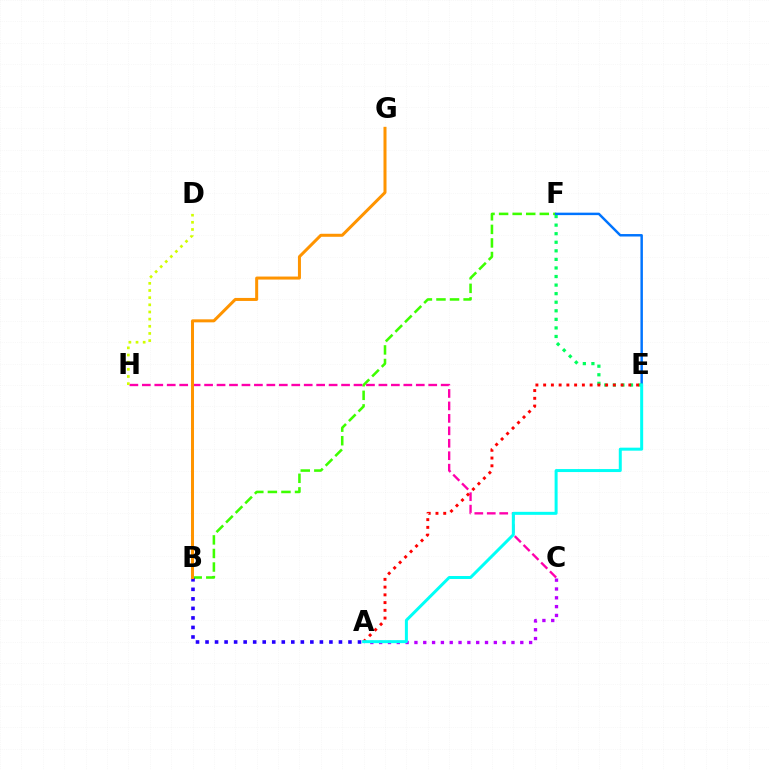{('B', 'F'): [{'color': '#3dff00', 'line_style': 'dashed', 'thickness': 1.84}], ('C', 'H'): [{'color': '#ff00ac', 'line_style': 'dashed', 'thickness': 1.69}], ('A', 'B'): [{'color': '#2500ff', 'line_style': 'dotted', 'thickness': 2.59}], ('E', 'F'): [{'color': '#0074ff', 'line_style': 'solid', 'thickness': 1.77}, {'color': '#00ff5c', 'line_style': 'dotted', 'thickness': 2.33}], ('A', 'C'): [{'color': '#b900ff', 'line_style': 'dotted', 'thickness': 2.4}], ('A', 'E'): [{'color': '#ff0000', 'line_style': 'dotted', 'thickness': 2.1}, {'color': '#00fff6', 'line_style': 'solid', 'thickness': 2.16}], ('D', 'H'): [{'color': '#d1ff00', 'line_style': 'dotted', 'thickness': 1.95}], ('B', 'G'): [{'color': '#ff9400', 'line_style': 'solid', 'thickness': 2.17}]}